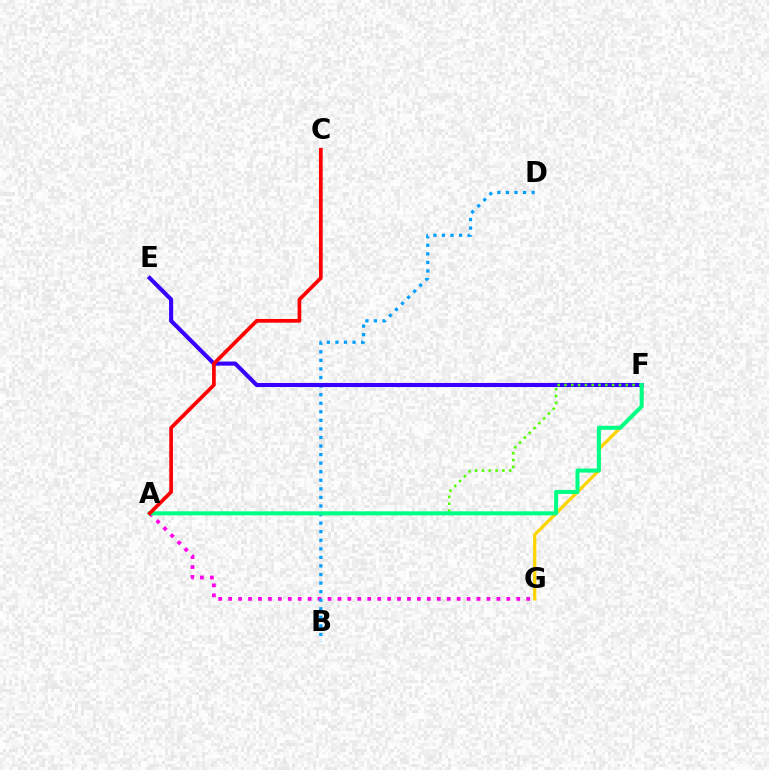{('A', 'G'): [{'color': '#ff00ed', 'line_style': 'dotted', 'thickness': 2.7}], ('B', 'D'): [{'color': '#009eff', 'line_style': 'dotted', 'thickness': 2.33}], ('F', 'G'): [{'color': '#ffd500', 'line_style': 'solid', 'thickness': 2.34}], ('E', 'F'): [{'color': '#3700ff', 'line_style': 'solid', 'thickness': 2.94}], ('A', 'F'): [{'color': '#4fff00', 'line_style': 'dotted', 'thickness': 1.85}, {'color': '#00ff86', 'line_style': 'solid', 'thickness': 2.91}], ('A', 'C'): [{'color': '#ff0000', 'line_style': 'solid', 'thickness': 2.67}]}